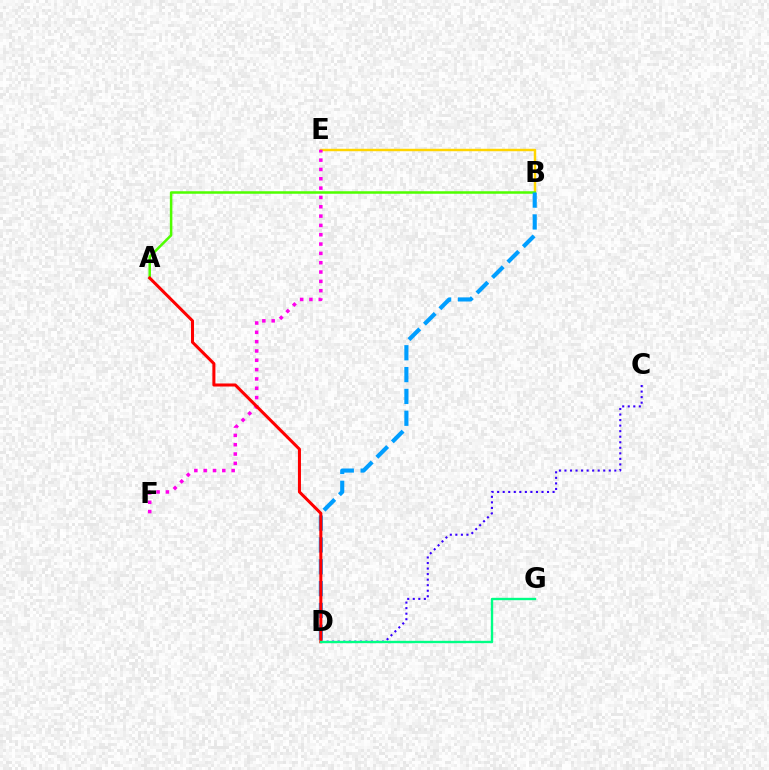{('B', 'E'): [{'color': '#ffd500', 'line_style': 'solid', 'thickness': 1.76}], ('C', 'D'): [{'color': '#3700ff', 'line_style': 'dotted', 'thickness': 1.51}], ('A', 'B'): [{'color': '#4fff00', 'line_style': 'solid', 'thickness': 1.81}], ('B', 'D'): [{'color': '#009eff', 'line_style': 'dashed', 'thickness': 2.97}], ('E', 'F'): [{'color': '#ff00ed', 'line_style': 'dotted', 'thickness': 2.53}], ('A', 'D'): [{'color': '#ff0000', 'line_style': 'solid', 'thickness': 2.19}], ('D', 'G'): [{'color': '#00ff86', 'line_style': 'solid', 'thickness': 1.71}]}